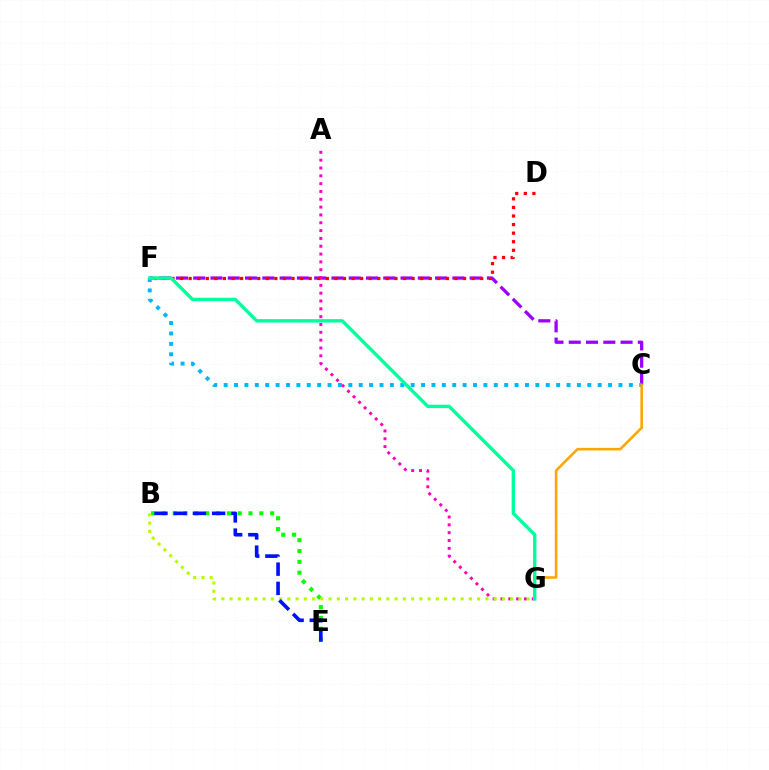{('B', 'E'): [{'color': '#08ff00', 'line_style': 'dotted', 'thickness': 2.94}, {'color': '#0010ff', 'line_style': 'dashed', 'thickness': 2.61}], ('C', 'F'): [{'color': '#9b00ff', 'line_style': 'dashed', 'thickness': 2.35}, {'color': '#00b5ff', 'line_style': 'dotted', 'thickness': 2.82}], ('A', 'G'): [{'color': '#ff00bd', 'line_style': 'dotted', 'thickness': 2.13}], ('B', 'G'): [{'color': '#b3ff00', 'line_style': 'dotted', 'thickness': 2.24}], ('D', 'F'): [{'color': '#ff0000', 'line_style': 'dotted', 'thickness': 2.33}], ('C', 'G'): [{'color': '#ffa500', 'line_style': 'solid', 'thickness': 1.86}], ('F', 'G'): [{'color': '#00ff9d', 'line_style': 'solid', 'thickness': 2.43}]}